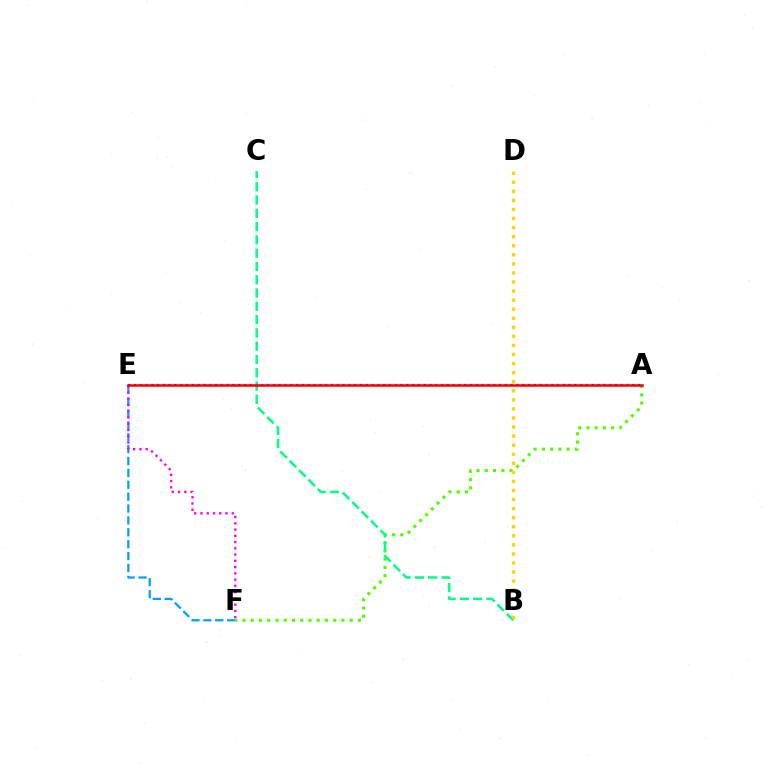{('E', 'F'): [{'color': '#009eff', 'line_style': 'dashed', 'thickness': 1.61}, {'color': '#ff00ed', 'line_style': 'dotted', 'thickness': 1.7}], ('A', 'F'): [{'color': '#4fff00', 'line_style': 'dotted', 'thickness': 2.24}], ('A', 'E'): [{'color': '#3700ff', 'line_style': 'dotted', 'thickness': 1.57}, {'color': '#ff0000', 'line_style': 'solid', 'thickness': 1.84}], ('B', 'C'): [{'color': '#00ff86', 'line_style': 'dashed', 'thickness': 1.8}], ('B', 'D'): [{'color': '#ffd500', 'line_style': 'dotted', 'thickness': 2.46}]}